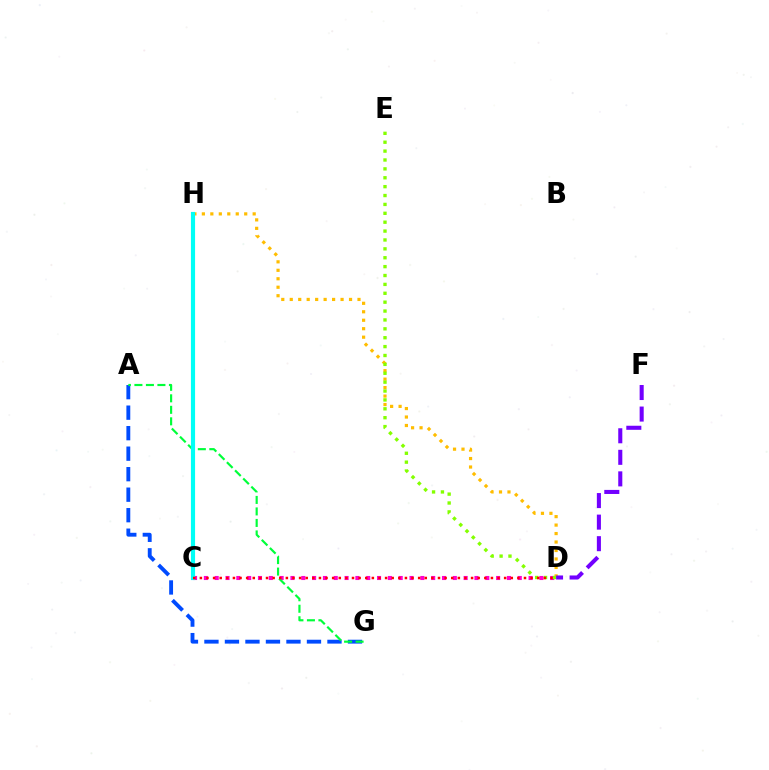{('D', 'H'): [{'color': '#ffbd00', 'line_style': 'dotted', 'thickness': 2.3}], ('C', 'D'): [{'color': '#ff00cf', 'line_style': 'dotted', 'thickness': 2.94}, {'color': '#ff0000', 'line_style': 'dotted', 'thickness': 1.8}], ('D', 'E'): [{'color': '#84ff00', 'line_style': 'dotted', 'thickness': 2.41}], ('D', 'F'): [{'color': '#7200ff', 'line_style': 'dashed', 'thickness': 2.93}], ('A', 'G'): [{'color': '#004bff', 'line_style': 'dashed', 'thickness': 2.79}, {'color': '#00ff39', 'line_style': 'dashed', 'thickness': 1.56}], ('C', 'H'): [{'color': '#00fff6', 'line_style': 'solid', 'thickness': 2.99}]}